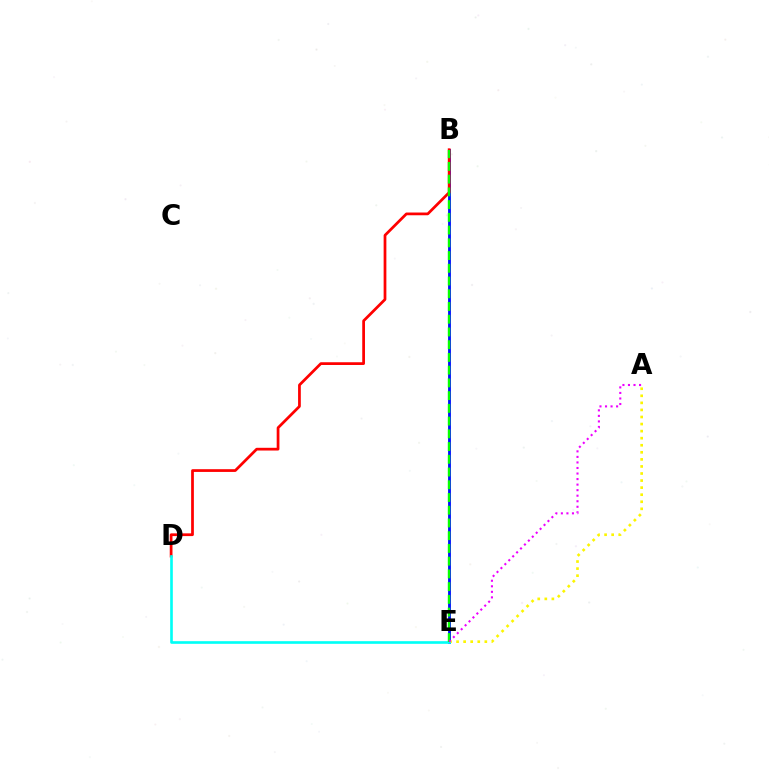{('B', 'E'): [{'color': '#0010ff', 'line_style': 'solid', 'thickness': 2.05}, {'color': '#08ff00', 'line_style': 'dashed', 'thickness': 1.73}], ('A', 'E'): [{'color': '#fcf500', 'line_style': 'dotted', 'thickness': 1.92}, {'color': '#ee00ff', 'line_style': 'dotted', 'thickness': 1.51}], ('B', 'D'): [{'color': '#ff0000', 'line_style': 'solid', 'thickness': 1.97}], ('D', 'E'): [{'color': '#00fff6', 'line_style': 'solid', 'thickness': 1.9}]}